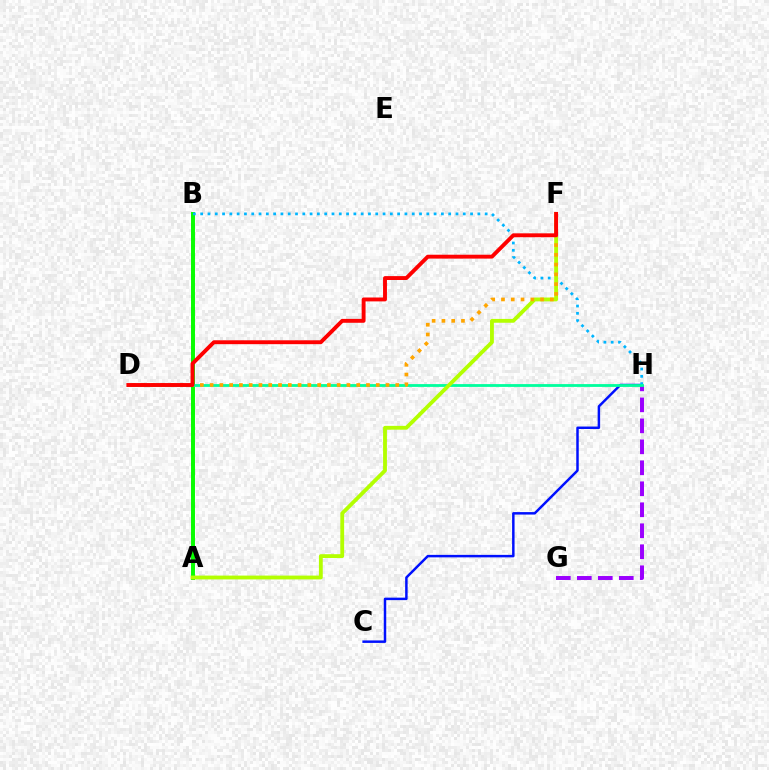{('A', 'B'): [{'color': '#ff00bd', 'line_style': 'dotted', 'thickness': 2.81}, {'color': '#08ff00', 'line_style': 'solid', 'thickness': 2.85}], ('G', 'H'): [{'color': '#9b00ff', 'line_style': 'dashed', 'thickness': 2.85}], ('C', 'H'): [{'color': '#0010ff', 'line_style': 'solid', 'thickness': 1.78}], ('B', 'H'): [{'color': '#00b5ff', 'line_style': 'dotted', 'thickness': 1.98}], ('D', 'H'): [{'color': '#00ff9d', 'line_style': 'solid', 'thickness': 2.02}], ('A', 'F'): [{'color': '#b3ff00', 'line_style': 'solid', 'thickness': 2.76}], ('D', 'F'): [{'color': '#ffa500', 'line_style': 'dotted', 'thickness': 2.66}, {'color': '#ff0000', 'line_style': 'solid', 'thickness': 2.8}]}